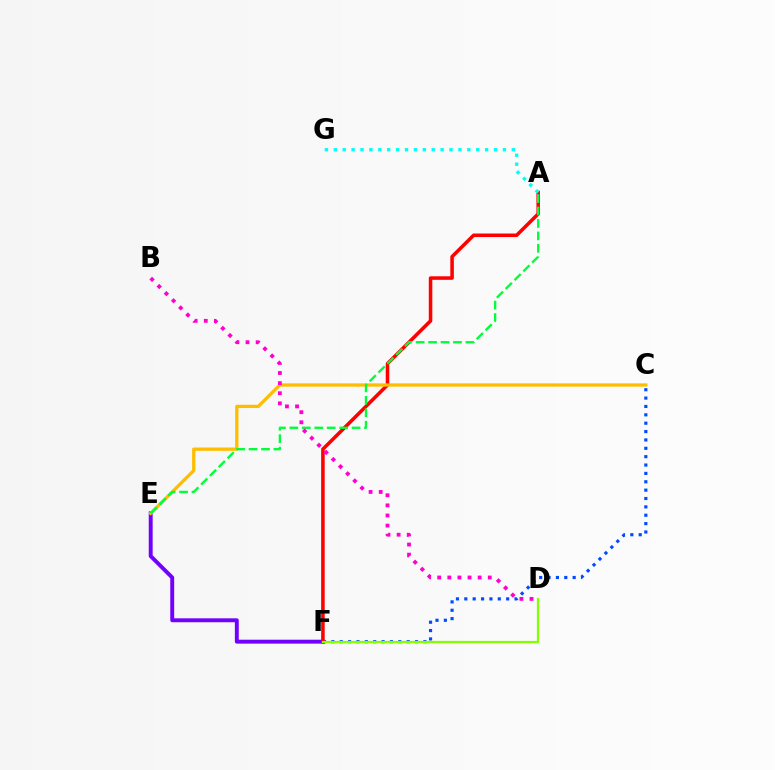{('E', 'F'): [{'color': '#7200ff', 'line_style': 'solid', 'thickness': 2.82}], ('C', 'F'): [{'color': '#004bff', 'line_style': 'dotted', 'thickness': 2.27}], ('A', 'F'): [{'color': '#ff0000', 'line_style': 'solid', 'thickness': 2.55}], ('C', 'E'): [{'color': '#ffbd00', 'line_style': 'solid', 'thickness': 2.36}], ('D', 'F'): [{'color': '#84ff00', 'line_style': 'solid', 'thickness': 1.61}], ('A', 'E'): [{'color': '#00ff39', 'line_style': 'dashed', 'thickness': 1.69}], ('B', 'D'): [{'color': '#ff00cf', 'line_style': 'dotted', 'thickness': 2.75}], ('A', 'G'): [{'color': '#00fff6', 'line_style': 'dotted', 'thickness': 2.42}]}